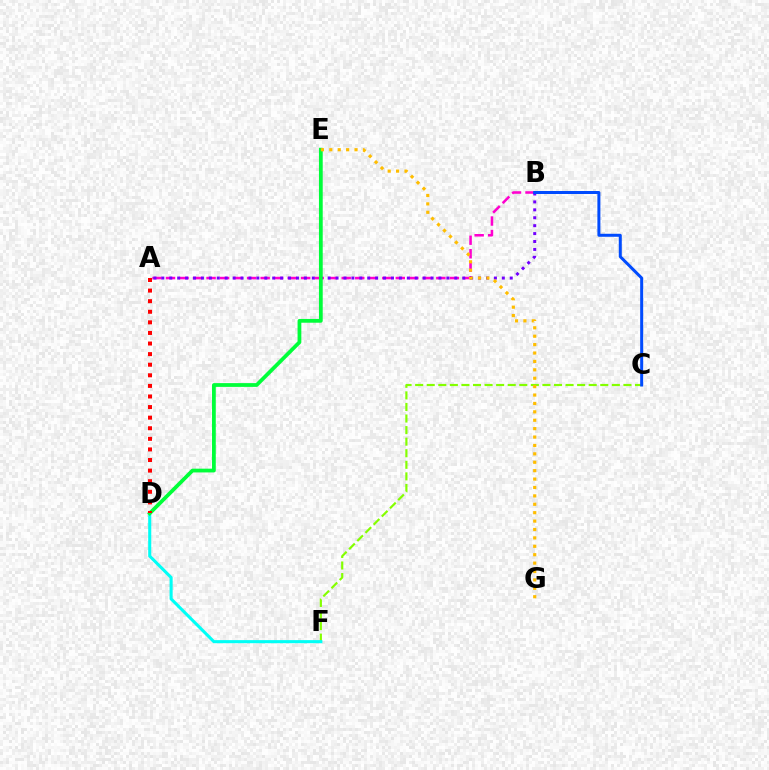{('A', 'B'): [{'color': '#ff00cf', 'line_style': 'dashed', 'thickness': 1.84}, {'color': '#7200ff', 'line_style': 'dotted', 'thickness': 2.15}], ('C', 'F'): [{'color': '#84ff00', 'line_style': 'dashed', 'thickness': 1.57}], ('D', 'F'): [{'color': '#00fff6', 'line_style': 'solid', 'thickness': 2.22}], ('B', 'C'): [{'color': '#004bff', 'line_style': 'solid', 'thickness': 2.16}], ('D', 'E'): [{'color': '#00ff39', 'line_style': 'solid', 'thickness': 2.71}], ('A', 'D'): [{'color': '#ff0000', 'line_style': 'dotted', 'thickness': 2.88}], ('E', 'G'): [{'color': '#ffbd00', 'line_style': 'dotted', 'thickness': 2.28}]}